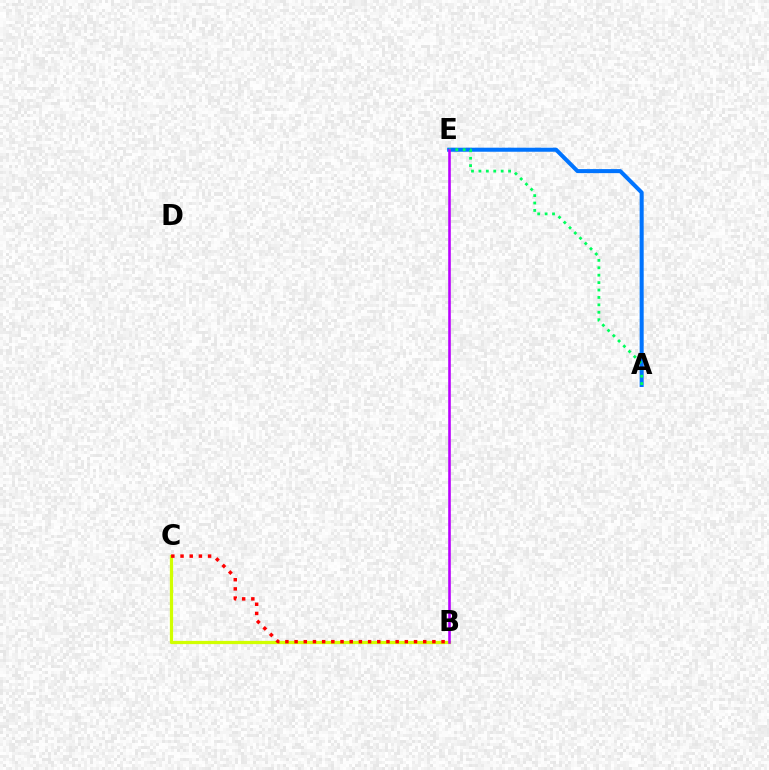{('B', 'C'): [{'color': '#d1ff00', 'line_style': 'solid', 'thickness': 2.33}, {'color': '#ff0000', 'line_style': 'dotted', 'thickness': 2.5}], ('A', 'E'): [{'color': '#0074ff', 'line_style': 'solid', 'thickness': 2.91}, {'color': '#00ff5c', 'line_style': 'dotted', 'thickness': 2.02}], ('B', 'E'): [{'color': '#b900ff', 'line_style': 'solid', 'thickness': 1.87}]}